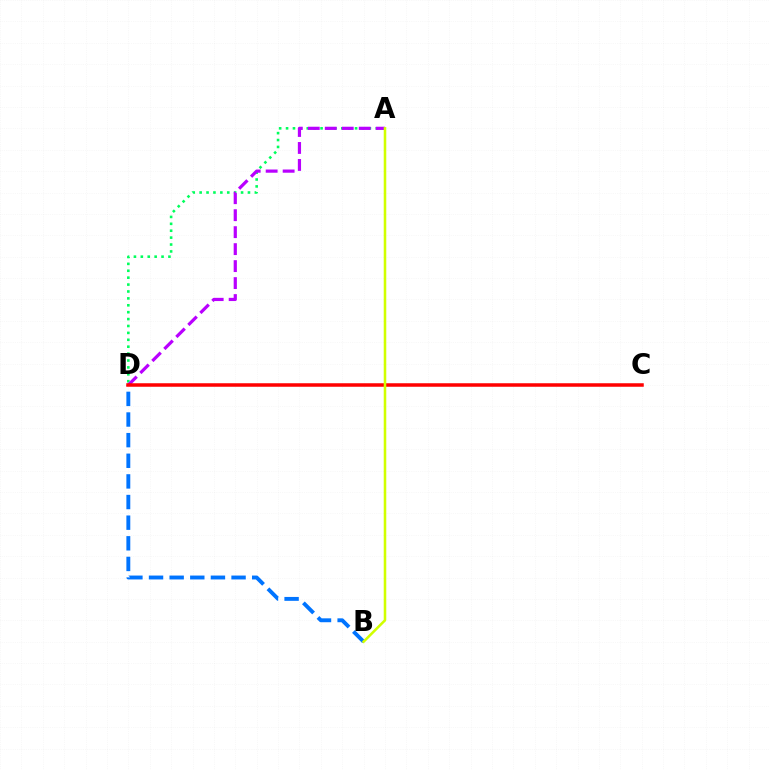{('A', 'D'): [{'color': '#00ff5c', 'line_style': 'dotted', 'thickness': 1.88}, {'color': '#b900ff', 'line_style': 'dashed', 'thickness': 2.31}], ('B', 'D'): [{'color': '#0074ff', 'line_style': 'dashed', 'thickness': 2.8}], ('C', 'D'): [{'color': '#ff0000', 'line_style': 'solid', 'thickness': 2.53}], ('A', 'B'): [{'color': '#d1ff00', 'line_style': 'solid', 'thickness': 1.84}]}